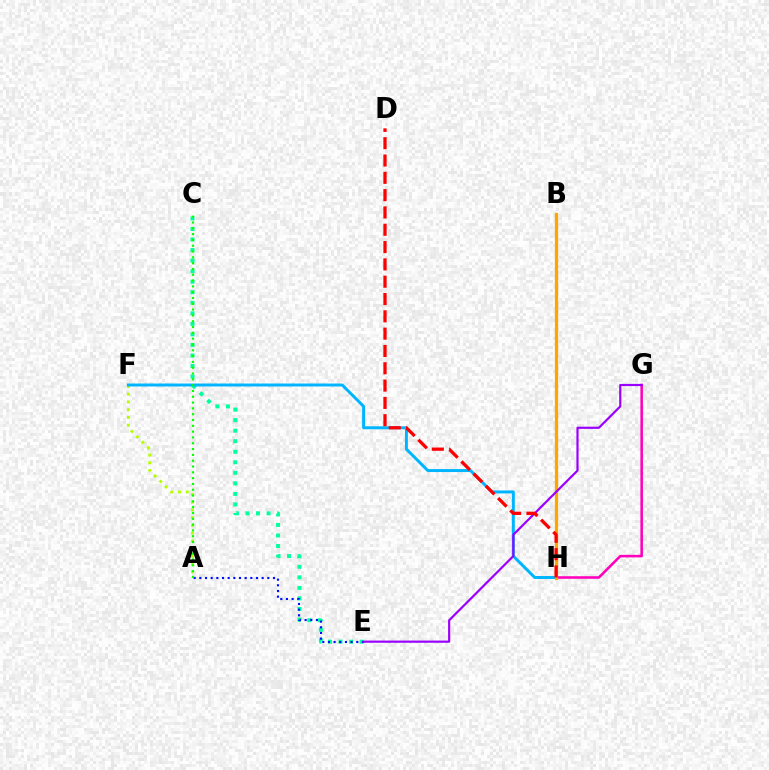{('C', 'E'): [{'color': '#00ff9d', 'line_style': 'dotted', 'thickness': 2.86}], ('G', 'H'): [{'color': '#ff00bd', 'line_style': 'solid', 'thickness': 1.85}], ('A', 'F'): [{'color': '#b3ff00', 'line_style': 'dotted', 'thickness': 2.1}], ('F', 'H'): [{'color': '#00b5ff', 'line_style': 'solid', 'thickness': 2.13}], ('B', 'H'): [{'color': '#ffa500', 'line_style': 'solid', 'thickness': 2.36}], ('A', 'E'): [{'color': '#0010ff', 'line_style': 'dotted', 'thickness': 1.54}], ('E', 'G'): [{'color': '#9b00ff', 'line_style': 'solid', 'thickness': 1.57}], ('A', 'C'): [{'color': '#08ff00', 'line_style': 'dotted', 'thickness': 1.58}], ('D', 'H'): [{'color': '#ff0000', 'line_style': 'dashed', 'thickness': 2.35}]}